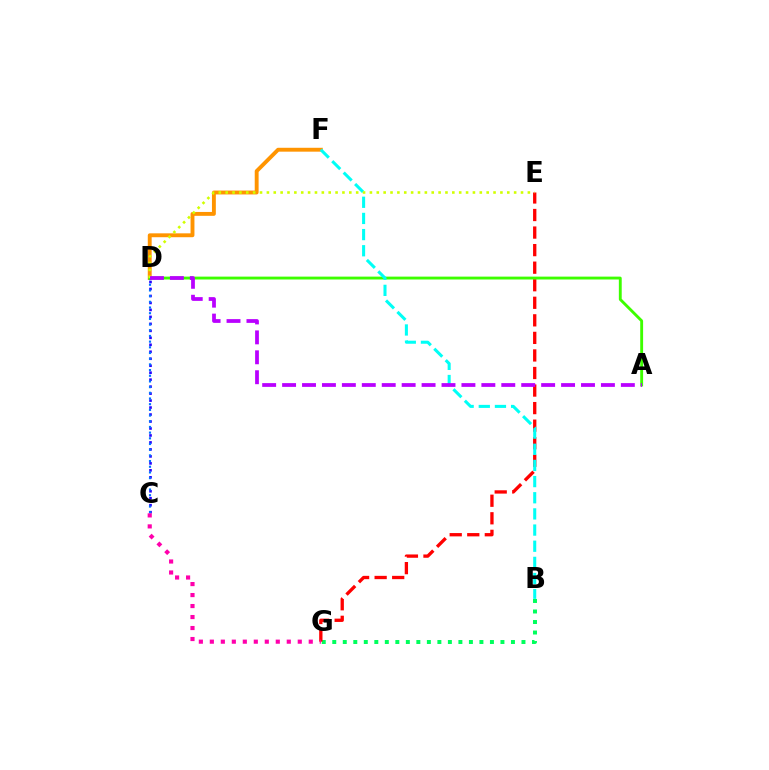{('B', 'G'): [{'color': '#00ff5c', 'line_style': 'dotted', 'thickness': 2.86}], ('D', 'F'): [{'color': '#ff9400', 'line_style': 'solid', 'thickness': 2.8}], ('C', 'D'): [{'color': '#2500ff', 'line_style': 'dotted', 'thickness': 1.9}, {'color': '#0074ff', 'line_style': 'dotted', 'thickness': 1.55}], ('E', 'G'): [{'color': '#ff0000', 'line_style': 'dashed', 'thickness': 2.38}], ('A', 'D'): [{'color': '#3dff00', 'line_style': 'solid', 'thickness': 2.07}, {'color': '#b900ff', 'line_style': 'dashed', 'thickness': 2.71}], ('B', 'F'): [{'color': '#00fff6', 'line_style': 'dashed', 'thickness': 2.2}], ('C', 'G'): [{'color': '#ff00ac', 'line_style': 'dotted', 'thickness': 2.99}], ('D', 'E'): [{'color': '#d1ff00', 'line_style': 'dotted', 'thickness': 1.87}]}